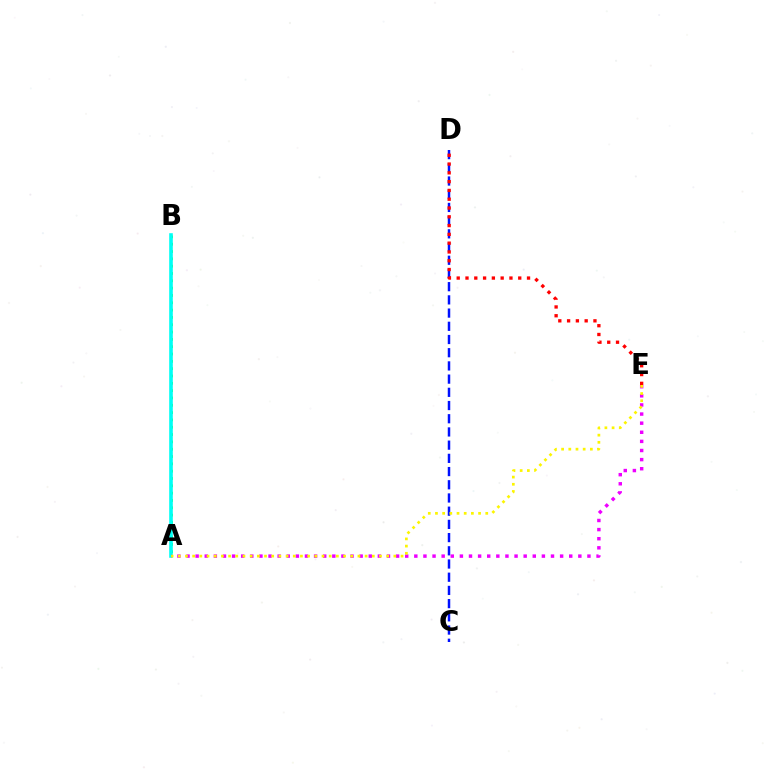{('A', 'B'): [{'color': '#08ff00', 'line_style': 'dotted', 'thickness': 1.99}, {'color': '#00fff6', 'line_style': 'solid', 'thickness': 2.6}], ('C', 'D'): [{'color': '#0010ff', 'line_style': 'dashed', 'thickness': 1.79}], ('A', 'E'): [{'color': '#ee00ff', 'line_style': 'dotted', 'thickness': 2.48}, {'color': '#fcf500', 'line_style': 'dotted', 'thickness': 1.95}], ('D', 'E'): [{'color': '#ff0000', 'line_style': 'dotted', 'thickness': 2.39}]}